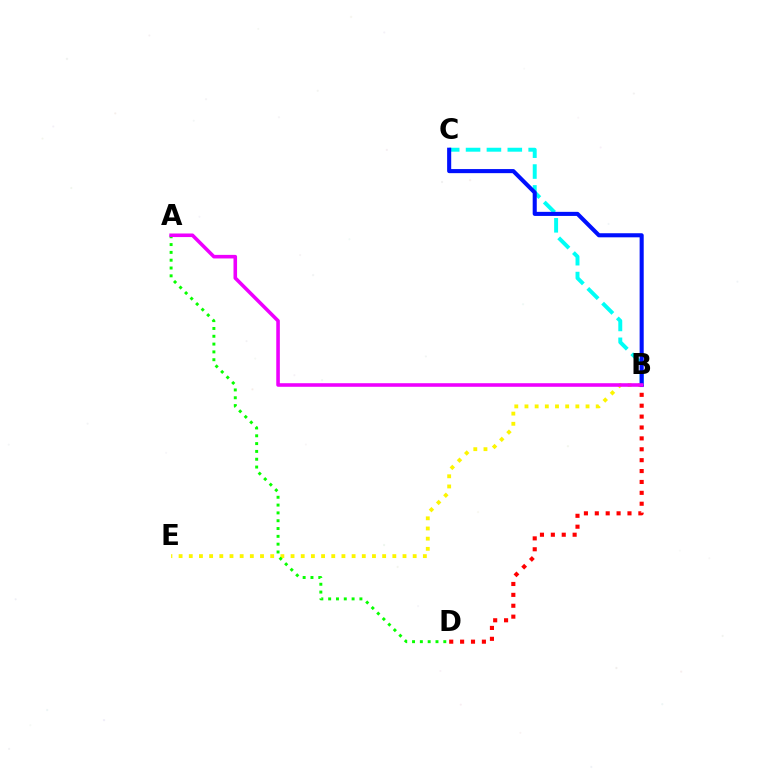{('B', 'C'): [{'color': '#00fff6', 'line_style': 'dashed', 'thickness': 2.84}, {'color': '#0010ff', 'line_style': 'solid', 'thickness': 2.94}], ('B', 'E'): [{'color': '#fcf500', 'line_style': 'dotted', 'thickness': 2.77}], ('B', 'D'): [{'color': '#ff0000', 'line_style': 'dotted', 'thickness': 2.96}], ('A', 'D'): [{'color': '#08ff00', 'line_style': 'dotted', 'thickness': 2.12}], ('A', 'B'): [{'color': '#ee00ff', 'line_style': 'solid', 'thickness': 2.58}]}